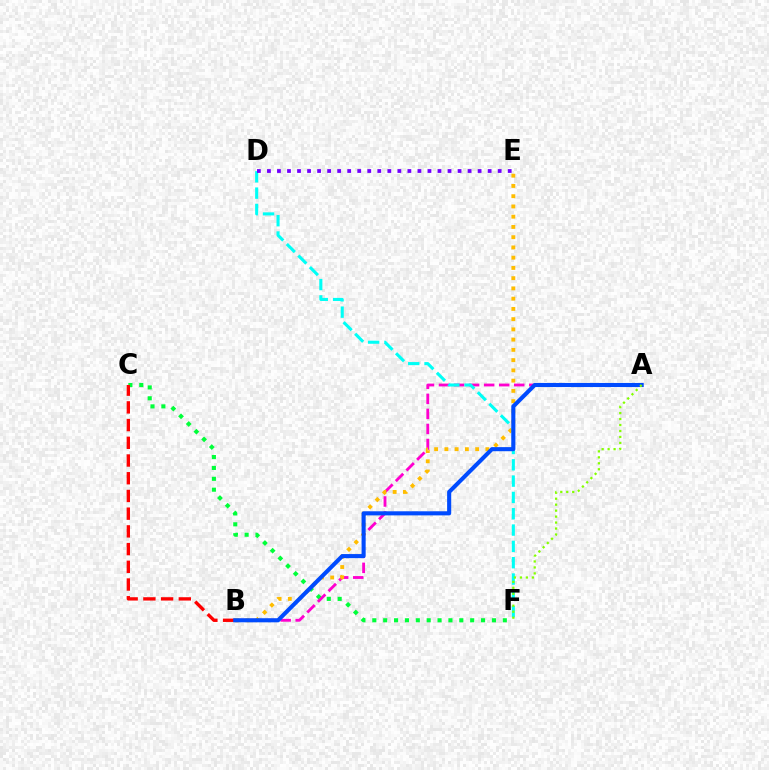{('C', 'F'): [{'color': '#00ff39', 'line_style': 'dotted', 'thickness': 2.95}], ('A', 'B'): [{'color': '#ff00cf', 'line_style': 'dashed', 'thickness': 2.04}, {'color': '#004bff', 'line_style': 'solid', 'thickness': 2.94}], ('B', 'E'): [{'color': '#ffbd00', 'line_style': 'dotted', 'thickness': 2.78}], ('D', 'F'): [{'color': '#00fff6', 'line_style': 'dashed', 'thickness': 2.22}], ('B', 'C'): [{'color': '#ff0000', 'line_style': 'dashed', 'thickness': 2.41}], ('A', 'F'): [{'color': '#84ff00', 'line_style': 'dotted', 'thickness': 1.62}], ('D', 'E'): [{'color': '#7200ff', 'line_style': 'dotted', 'thickness': 2.73}]}